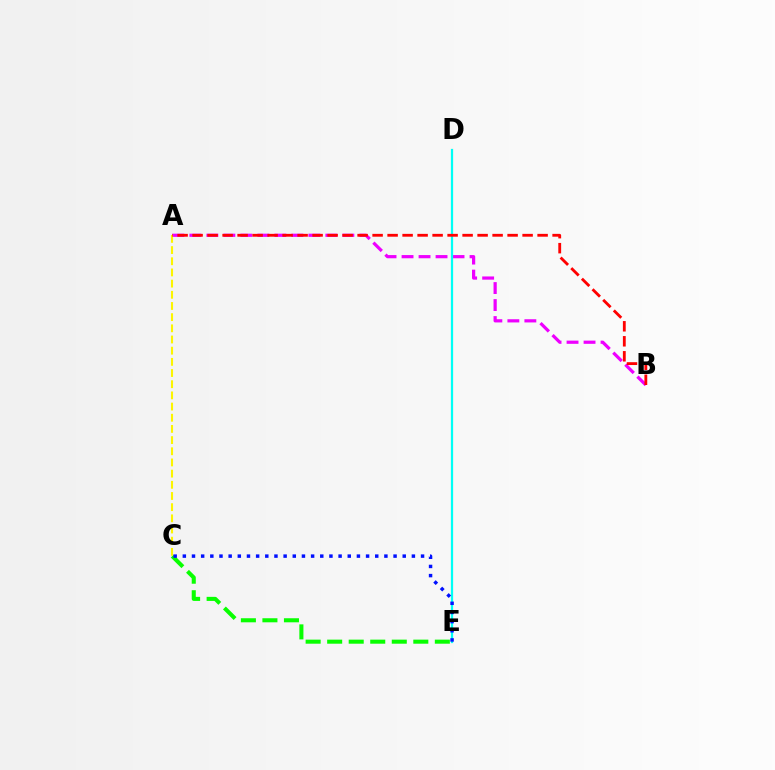{('A', 'B'): [{'color': '#ee00ff', 'line_style': 'dashed', 'thickness': 2.31}, {'color': '#ff0000', 'line_style': 'dashed', 'thickness': 2.04}], ('D', 'E'): [{'color': '#00fff6', 'line_style': 'solid', 'thickness': 1.6}], ('C', 'E'): [{'color': '#08ff00', 'line_style': 'dashed', 'thickness': 2.93}, {'color': '#0010ff', 'line_style': 'dotted', 'thickness': 2.49}], ('A', 'C'): [{'color': '#fcf500', 'line_style': 'dashed', 'thickness': 1.52}]}